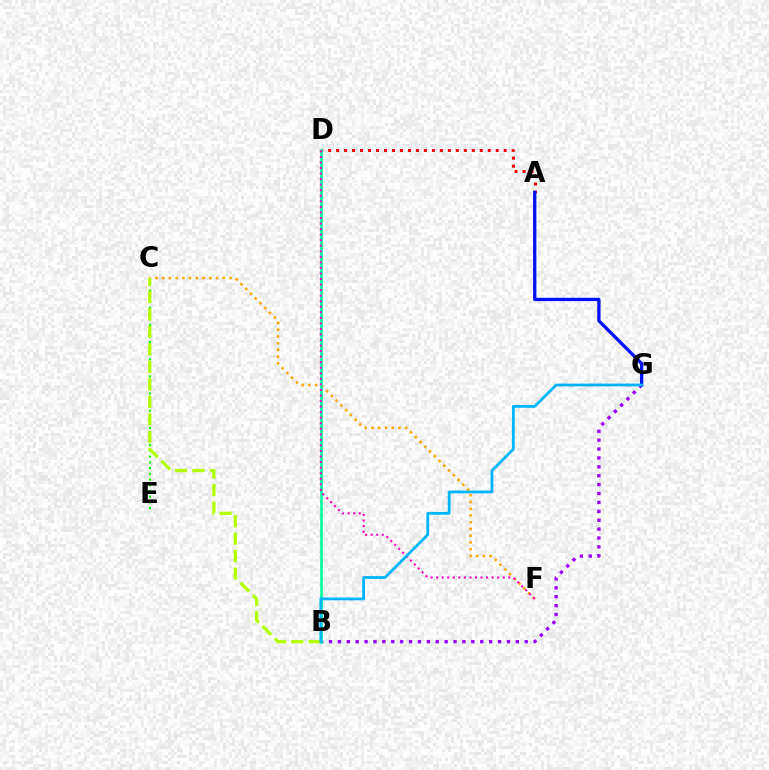{('C', 'E'): [{'color': '#08ff00', 'line_style': 'dotted', 'thickness': 1.56}], ('C', 'F'): [{'color': '#ffa500', 'line_style': 'dotted', 'thickness': 1.83}], ('B', 'G'): [{'color': '#9b00ff', 'line_style': 'dotted', 'thickness': 2.42}, {'color': '#00b5ff', 'line_style': 'solid', 'thickness': 2.01}], ('A', 'D'): [{'color': '#ff0000', 'line_style': 'dotted', 'thickness': 2.17}], ('B', 'C'): [{'color': '#b3ff00', 'line_style': 'dashed', 'thickness': 2.38}], ('B', 'D'): [{'color': '#00ff9d', 'line_style': 'solid', 'thickness': 1.93}], ('D', 'F'): [{'color': '#ff00bd', 'line_style': 'dotted', 'thickness': 1.51}], ('A', 'G'): [{'color': '#0010ff', 'line_style': 'solid', 'thickness': 2.37}]}